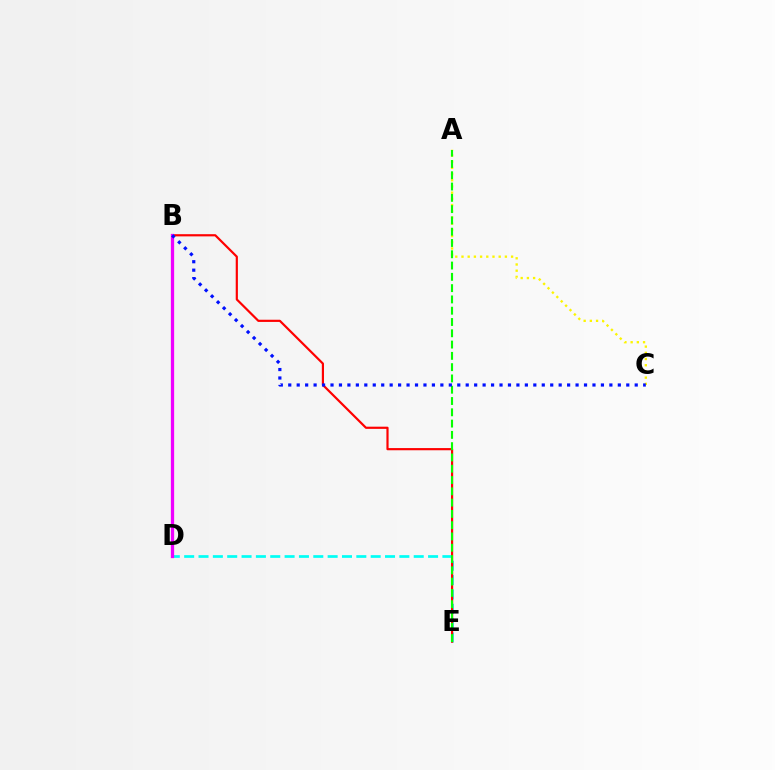{('D', 'E'): [{'color': '#00fff6', 'line_style': 'dashed', 'thickness': 1.95}], ('B', 'E'): [{'color': '#ff0000', 'line_style': 'solid', 'thickness': 1.57}], ('A', 'C'): [{'color': '#fcf500', 'line_style': 'dotted', 'thickness': 1.68}], ('A', 'E'): [{'color': '#08ff00', 'line_style': 'dashed', 'thickness': 1.53}], ('B', 'D'): [{'color': '#ee00ff', 'line_style': 'solid', 'thickness': 2.36}], ('B', 'C'): [{'color': '#0010ff', 'line_style': 'dotted', 'thickness': 2.3}]}